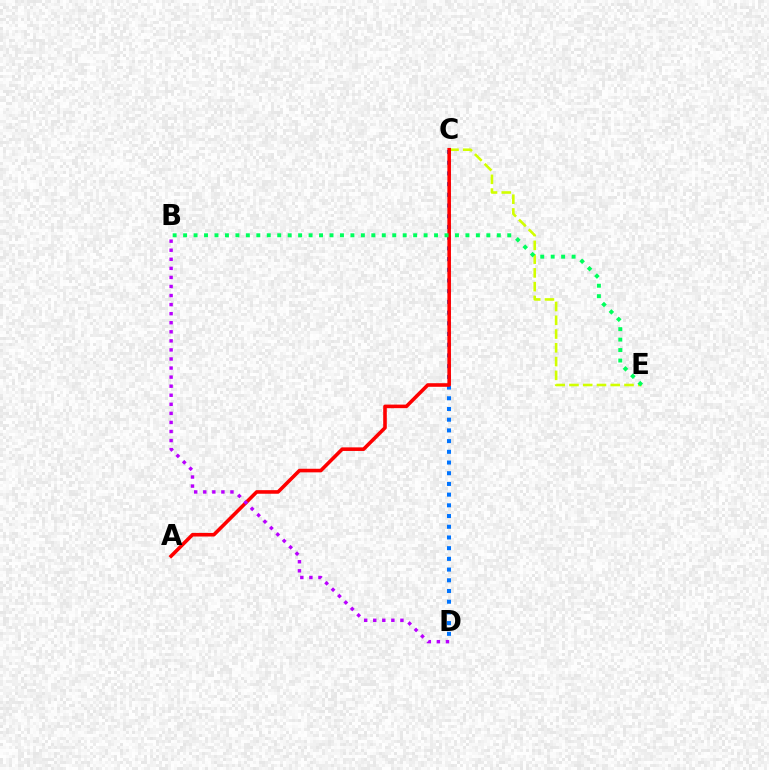{('C', 'E'): [{'color': '#d1ff00', 'line_style': 'dashed', 'thickness': 1.87}], ('C', 'D'): [{'color': '#0074ff', 'line_style': 'dotted', 'thickness': 2.91}], ('A', 'C'): [{'color': '#ff0000', 'line_style': 'solid', 'thickness': 2.59}], ('B', 'D'): [{'color': '#b900ff', 'line_style': 'dotted', 'thickness': 2.46}], ('B', 'E'): [{'color': '#00ff5c', 'line_style': 'dotted', 'thickness': 2.84}]}